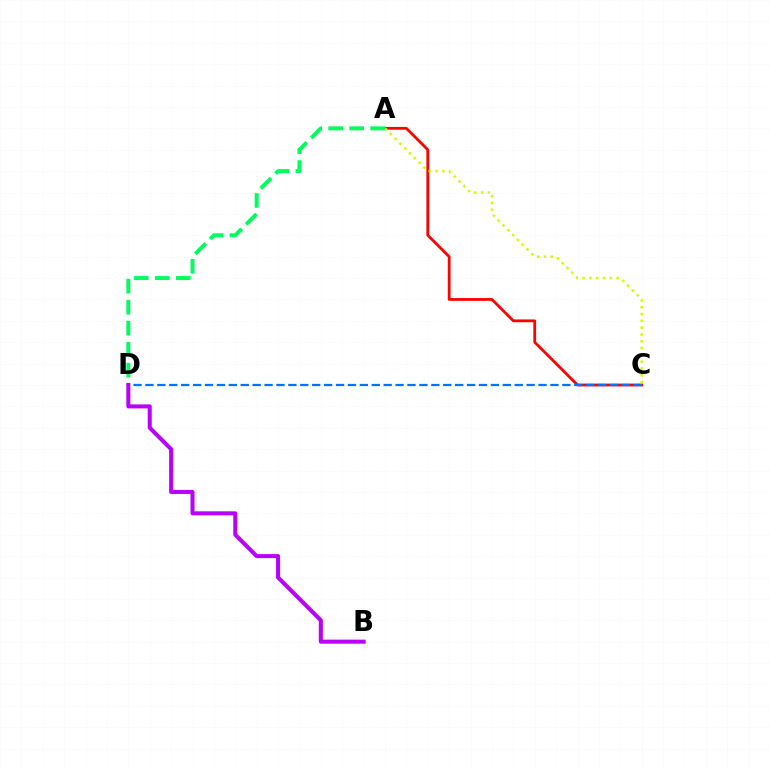{('A', 'C'): [{'color': '#ff0000', 'line_style': 'solid', 'thickness': 2.01}, {'color': '#d1ff00', 'line_style': 'dotted', 'thickness': 1.85}], ('C', 'D'): [{'color': '#0074ff', 'line_style': 'dashed', 'thickness': 1.62}], ('A', 'D'): [{'color': '#00ff5c', 'line_style': 'dashed', 'thickness': 2.85}], ('B', 'D'): [{'color': '#b900ff', 'line_style': 'solid', 'thickness': 2.91}]}